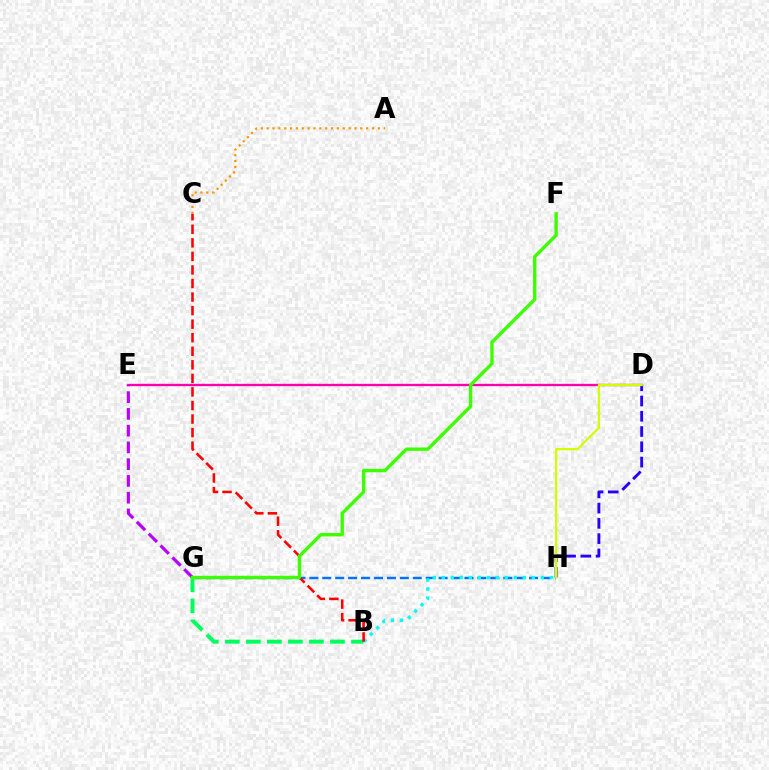{('G', 'H'): [{'color': '#0074ff', 'line_style': 'dashed', 'thickness': 1.76}], ('B', 'G'): [{'color': '#00ff5c', 'line_style': 'dashed', 'thickness': 2.86}], ('B', 'H'): [{'color': '#00fff6', 'line_style': 'dotted', 'thickness': 2.45}], ('B', 'C'): [{'color': '#ff0000', 'line_style': 'dashed', 'thickness': 1.84}], ('D', 'E'): [{'color': '#ff00ac', 'line_style': 'solid', 'thickness': 1.66}], ('E', 'G'): [{'color': '#b900ff', 'line_style': 'dashed', 'thickness': 2.28}], ('D', 'H'): [{'color': '#2500ff', 'line_style': 'dashed', 'thickness': 2.07}, {'color': '#d1ff00', 'line_style': 'solid', 'thickness': 1.64}], ('A', 'C'): [{'color': '#ff9400', 'line_style': 'dotted', 'thickness': 1.59}], ('F', 'G'): [{'color': '#3dff00', 'line_style': 'solid', 'thickness': 2.42}]}